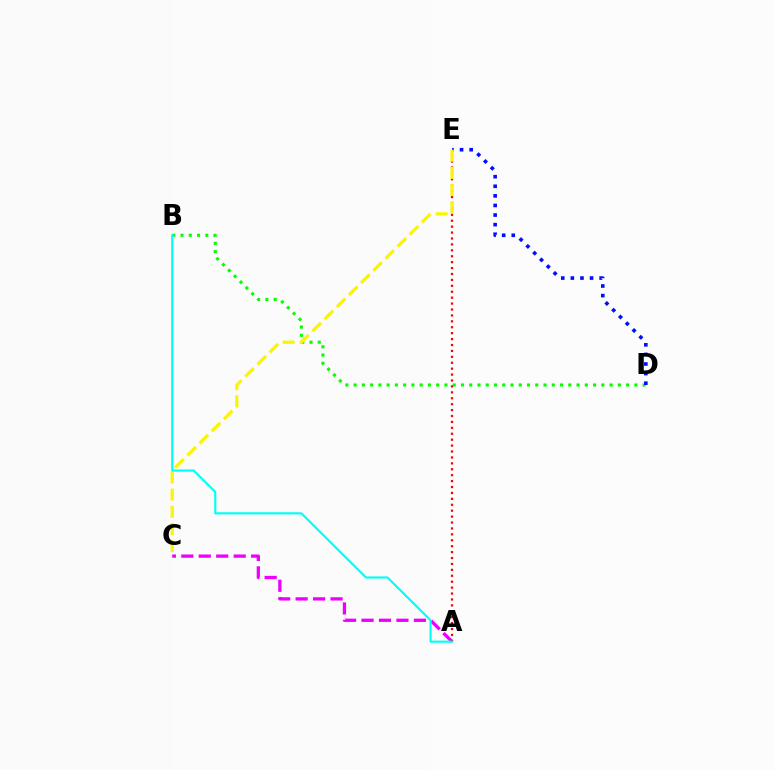{('A', 'C'): [{'color': '#ee00ff', 'line_style': 'dashed', 'thickness': 2.37}], ('B', 'D'): [{'color': '#08ff00', 'line_style': 'dotted', 'thickness': 2.24}], ('A', 'E'): [{'color': '#ff0000', 'line_style': 'dotted', 'thickness': 1.61}], ('D', 'E'): [{'color': '#0010ff', 'line_style': 'dotted', 'thickness': 2.61}], ('C', 'E'): [{'color': '#fcf500', 'line_style': 'dashed', 'thickness': 2.33}], ('A', 'B'): [{'color': '#00fff6', 'line_style': 'solid', 'thickness': 1.55}]}